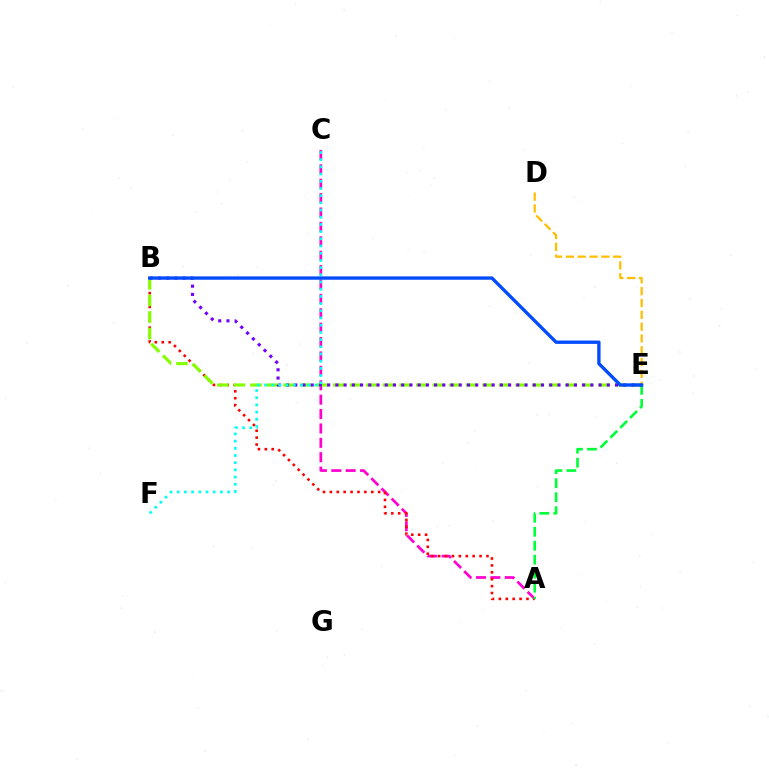{('A', 'C'): [{'color': '#ff00cf', 'line_style': 'dashed', 'thickness': 1.96}], ('A', 'B'): [{'color': '#ff0000', 'line_style': 'dotted', 'thickness': 1.87}], ('A', 'E'): [{'color': '#00ff39', 'line_style': 'dashed', 'thickness': 1.9}], ('B', 'E'): [{'color': '#84ff00', 'line_style': 'dashed', 'thickness': 2.25}, {'color': '#7200ff', 'line_style': 'dotted', 'thickness': 2.23}, {'color': '#004bff', 'line_style': 'solid', 'thickness': 2.4}], ('C', 'F'): [{'color': '#00fff6', 'line_style': 'dotted', 'thickness': 1.95}], ('D', 'E'): [{'color': '#ffbd00', 'line_style': 'dashed', 'thickness': 1.6}]}